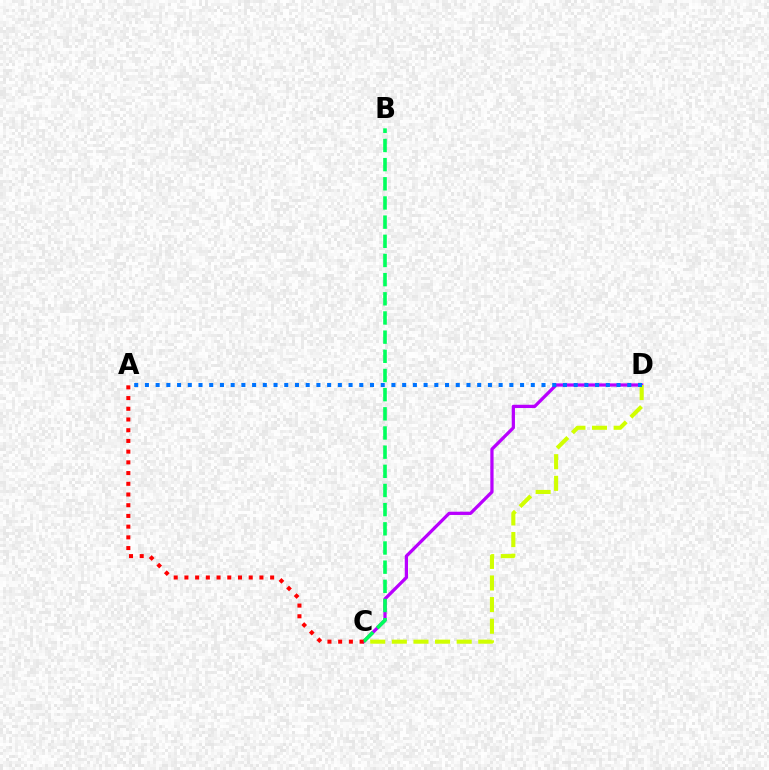{('C', 'D'): [{'color': '#b900ff', 'line_style': 'solid', 'thickness': 2.34}, {'color': '#d1ff00', 'line_style': 'dashed', 'thickness': 2.94}], ('B', 'C'): [{'color': '#00ff5c', 'line_style': 'dashed', 'thickness': 2.6}], ('A', 'D'): [{'color': '#0074ff', 'line_style': 'dotted', 'thickness': 2.91}], ('A', 'C'): [{'color': '#ff0000', 'line_style': 'dotted', 'thickness': 2.91}]}